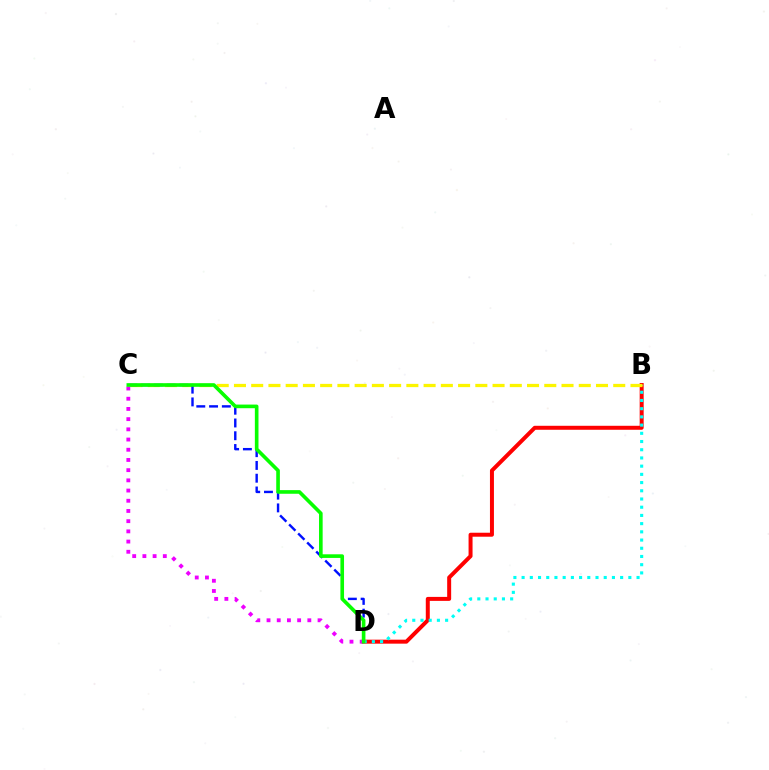{('B', 'D'): [{'color': '#ff0000', 'line_style': 'solid', 'thickness': 2.87}, {'color': '#00fff6', 'line_style': 'dotted', 'thickness': 2.23}], ('B', 'C'): [{'color': '#fcf500', 'line_style': 'dashed', 'thickness': 2.34}], ('C', 'D'): [{'color': '#0010ff', 'line_style': 'dashed', 'thickness': 1.73}, {'color': '#ee00ff', 'line_style': 'dotted', 'thickness': 2.77}, {'color': '#08ff00', 'line_style': 'solid', 'thickness': 2.62}]}